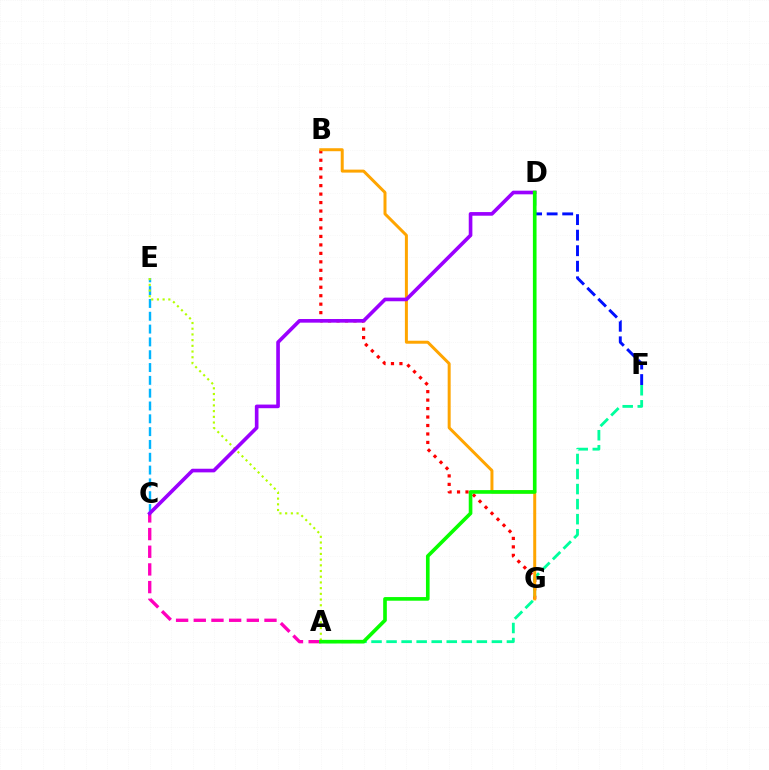{('C', 'E'): [{'color': '#00b5ff', 'line_style': 'dashed', 'thickness': 1.74}], ('B', 'G'): [{'color': '#ff0000', 'line_style': 'dotted', 'thickness': 2.3}, {'color': '#ffa500', 'line_style': 'solid', 'thickness': 2.15}], ('A', 'C'): [{'color': '#ff00bd', 'line_style': 'dashed', 'thickness': 2.4}], ('D', 'F'): [{'color': '#0010ff', 'line_style': 'dashed', 'thickness': 2.11}], ('A', 'F'): [{'color': '#00ff9d', 'line_style': 'dashed', 'thickness': 2.04}], ('A', 'E'): [{'color': '#b3ff00', 'line_style': 'dotted', 'thickness': 1.55}], ('C', 'D'): [{'color': '#9b00ff', 'line_style': 'solid', 'thickness': 2.62}], ('A', 'D'): [{'color': '#08ff00', 'line_style': 'solid', 'thickness': 2.63}]}